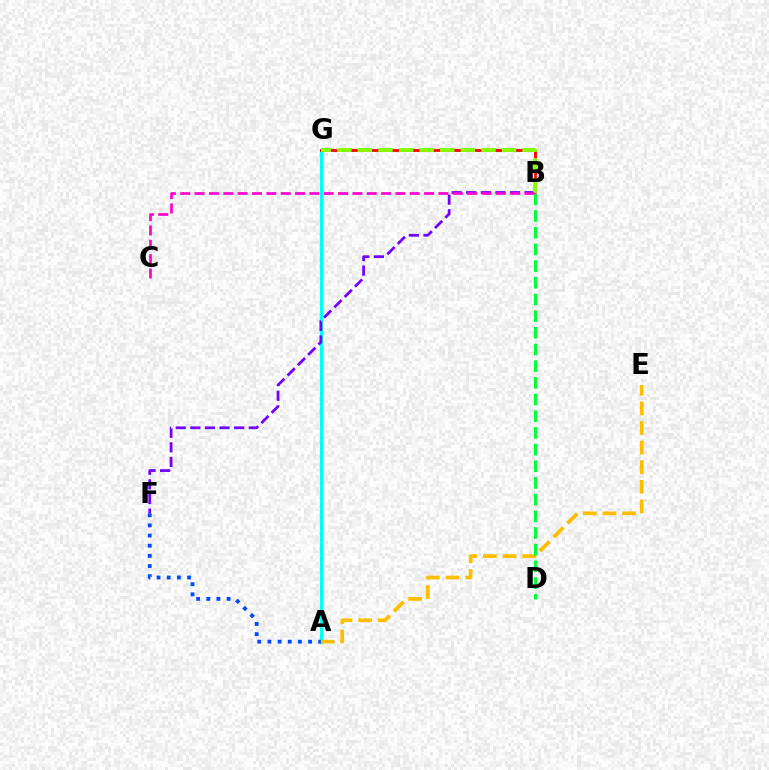{('A', 'G'): [{'color': '#00fff6', 'line_style': 'solid', 'thickness': 2.32}], ('B', 'G'): [{'color': '#ff0000', 'line_style': 'solid', 'thickness': 2.03}, {'color': '#84ff00', 'line_style': 'dashed', 'thickness': 2.8}], ('A', 'E'): [{'color': '#ffbd00', 'line_style': 'dashed', 'thickness': 2.66}], ('B', 'F'): [{'color': '#7200ff', 'line_style': 'dashed', 'thickness': 1.98}], ('A', 'F'): [{'color': '#004bff', 'line_style': 'dotted', 'thickness': 2.76}], ('B', 'D'): [{'color': '#00ff39', 'line_style': 'dashed', 'thickness': 2.27}], ('B', 'C'): [{'color': '#ff00cf', 'line_style': 'dashed', 'thickness': 1.95}]}